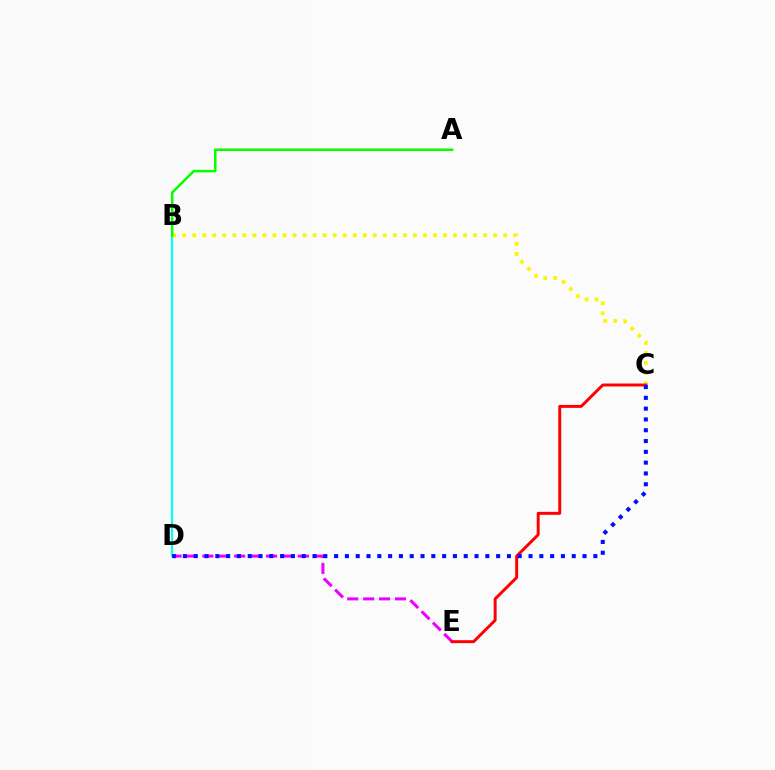{('B', 'D'): [{'color': '#00fff6', 'line_style': 'solid', 'thickness': 1.57}], ('B', 'C'): [{'color': '#fcf500', 'line_style': 'dotted', 'thickness': 2.73}], ('A', 'B'): [{'color': '#08ff00', 'line_style': 'solid', 'thickness': 1.82}], ('D', 'E'): [{'color': '#ee00ff', 'line_style': 'dashed', 'thickness': 2.16}], ('C', 'E'): [{'color': '#ff0000', 'line_style': 'solid', 'thickness': 2.13}], ('C', 'D'): [{'color': '#0010ff', 'line_style': 'dotted', 'thickness': 2.93}]}